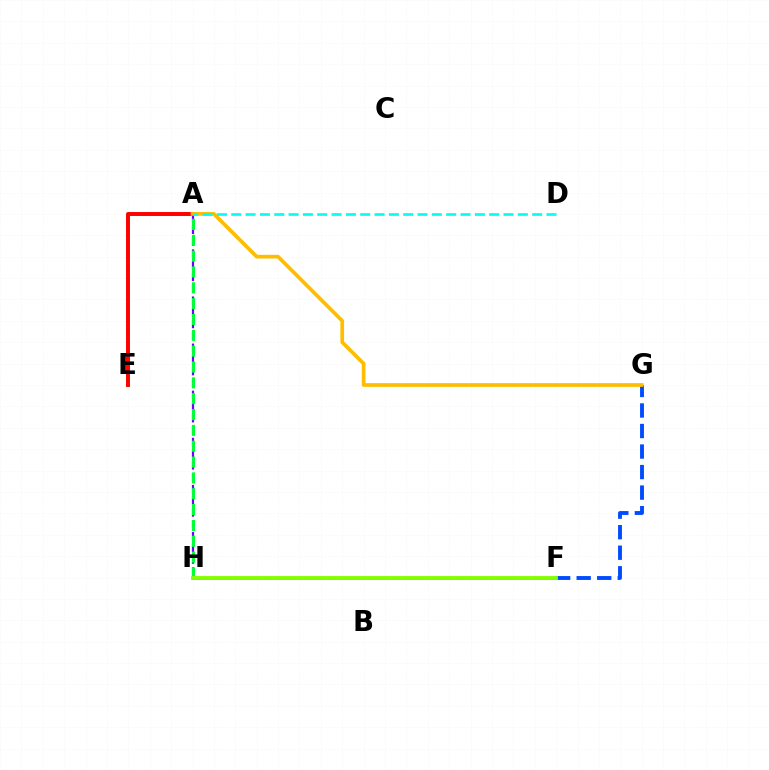{('A', 'E'): [{'color': '#ff0000', 'line_style': 'solid', 'thickness': 2.84}], ('F', 'G'): [{'color': '#004bff', 'line_style': 'dashed', 'thickness': 2.79}], ('A', 'H'): [{'color': '#7200ff', 'line_style': 'dashed', 'thickness': 1.6}, {'color': '#00ff39', 'line_style': 'dashed', 'thickness': 2.15}], ('F', 'H'): [{'color': '#ff00cf', 'line_style': 'solid', 'thickness': 2.03}, {'color': '#84ff00', 'line_style': 'solid', 'thickness': 2.78}], ('A', 'G'): [{'color': '#ffbd00', 'line_style': 'solid', 'thickness': 2.67}], ('A', 'D'): [{'color': '#00fff6', 'line_style': 'dashed', 'thickness': 1.95}]}